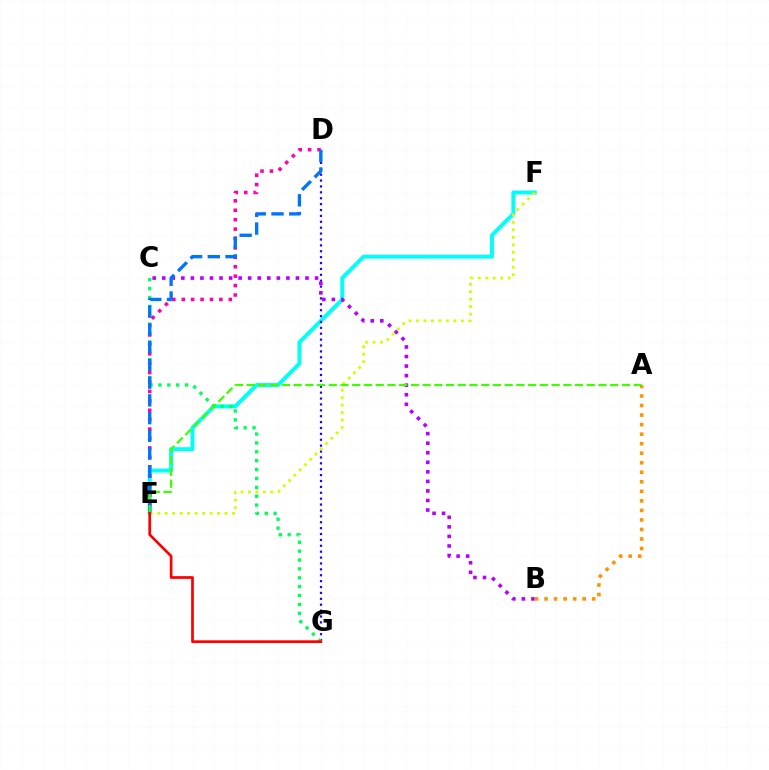{('E', 'F'): [{'color': '#00fff6', 'line_style': 'solid', 'thickness': 2.85}, {'color': '#d1ff00', 'line_style': 'dotted', 'thickness': 2.03}], ('D', 'E'): [{'color': '#ff00ac', 'line_style': 'dotted', 'thickness': 2.56}, {'color': '#0074ff', 'line_style': 'dashed', 'thickness': 2.41}], ('D', 'G'): [{'color': '#2500ff', 'line_style': 'dotted', 'thickness': 1.6}], ('B', 'C'): [{'color': '#b900ff', 'line_style': 'dotted', 'thickness': 2.59}], ('A', 'B'): [{'color': '#ff9400', 'line_style': 'dotted', 'thickness': 2.59}], ('C', 'G'): [{'color': '#00ff5c', 'line_style': 'dotted', 'thickness': 2.41}], ('A', 'E'): [{'color': '#3dff00', 'line_style': 'dashed', 'thickness': 1.59}], ('E', 'G'): [{'color': '#ff0000', 'line_style': 'solid', 'thickness': 1.95}]}